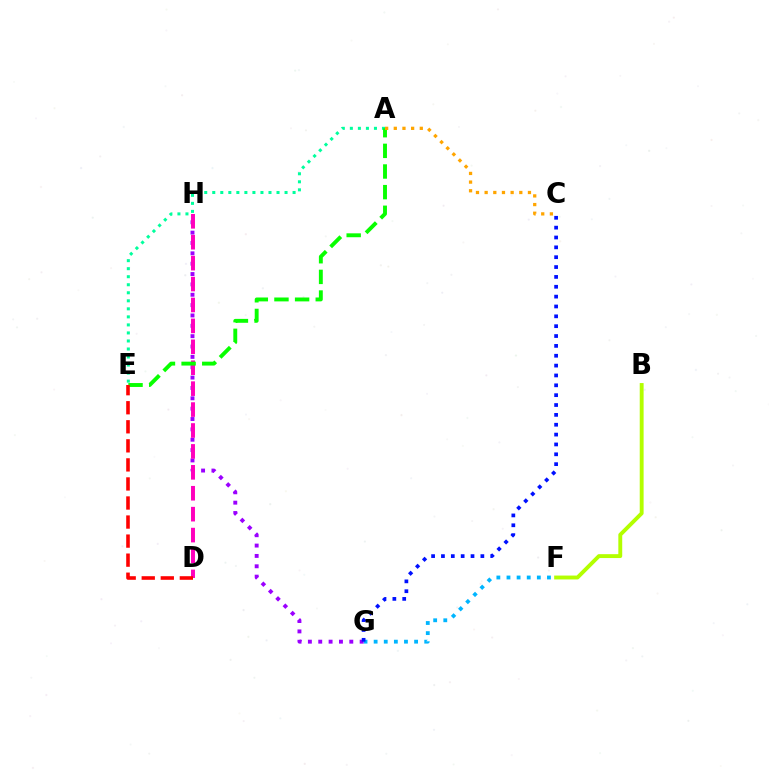{('F', 'G'): [{'color': '#00b5ff', 'line_style': 'dotted', 'thickness': 2.75}], ('G', 'H'): [{'color': '#9b00ff', 'line_style': 'dotted', 'thickness': 2.81}], ('A', 'E'): [{'color': '#00ff9d', 'line_style': 'dotted', 'thickness': 2.18}, {'color': '#08ff00', 'line_style': 'dashed', 'thickness': 2.8}], ('D', 'H'): [{'color': '#ff00bd', 'line_style': 'dashed', 'thickness': 2.84}], ('D', 'E'): [{'color': '#ff0000', 'line_style': 'dashed', 'thickness': 2.59}], ('B', 'F'): [{'color': '#b3ff00', 'line_style': 'solid', 'thickness': 2.8}], ('C', 'G'): [{'color': '#0010ff', 'line_style': 'dotted', 'thickness': 2.68}], ('A', 'C'): [{'color': '#ffa500', 'line_style': 'dotted', 'thickness': 2.35}]}